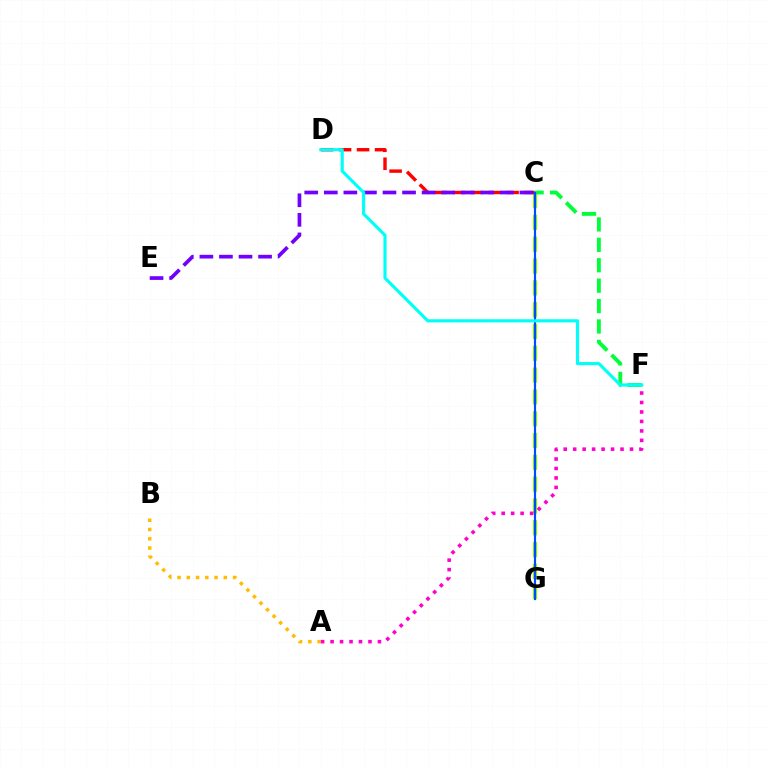{('C', 'G'): [{'color': '#84ff00', 'line_style': 'dashed', 'thickness': 2.96}, {'color': '#004bff', 'line_style': 'solid', 'thickness': 1.57}], ('C', 'D'): [{'color': '#ff0000', 'line_style': 'dashed', 'thickness': 2.44}], ('A', 'B'): [{'color': '#ffbd00', 'line_style': 'dotted', 'thickness': 2.51}], ('A', 'F'): [{'color': '#ff00cf', 'line_style': 'dotted', 'thickness': 2.57}], ('C', 'F'): [{'color': '#00ff39', 'line_style': 'dashed', 'thickness': 2.77}], ('C', 'E'): [{'color': '#7200ff', 'line_style': 'dashed', 'thickness': 2.66}], ('D', 'F'): [{'color': '#00fff6', 'line_style': 'solid', 'thickness': 2.25}]}